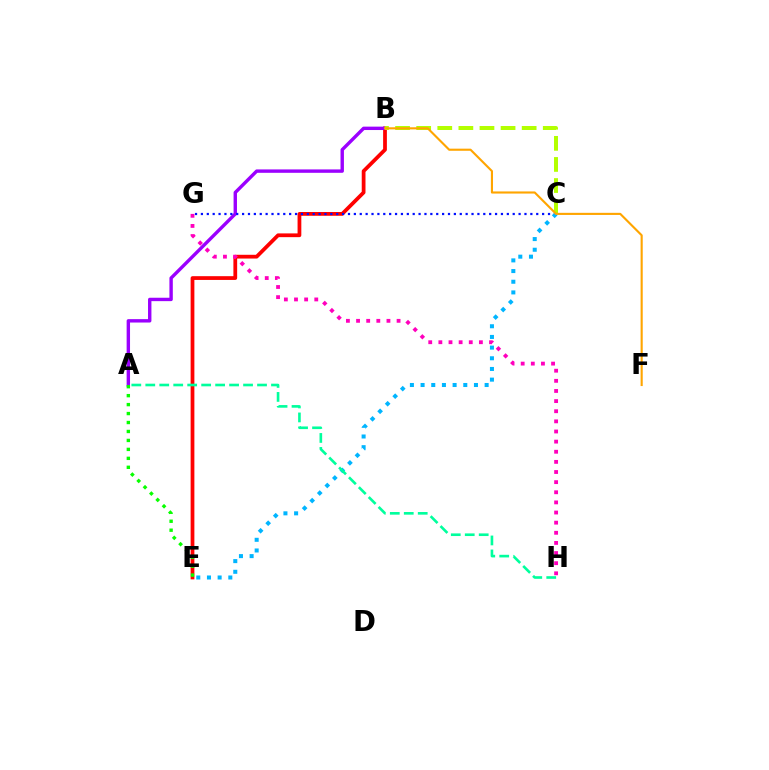{('B', 'E'): [{'color': '#ff0000', 'line_style': 'solid', 'thickness': 2.71}], ('G', 'H'): [{'color': '#ff00bd', 'line_style': 'dotted', 'thickness': 2.75}], ('A', 'B'): [{'color': '#9b00ff', 'line_style': 'solid', 'thickness': 2.44}], ('B', 'C'): [{'color': '#b3ff00', 'line_style': 'dashed', 'thickness': 2.87}], ('C', 'G'): [{'color': '#0010ff', 'line_style': 'dotted', 'thickness': 1.6}], ('C', 'E'): [{'color': '#00b5ff', 'line_style': 'dotted', 'thickness': 2.9}], ('A', 'H'): [{'color': '#00ff9d', 'line_style': 'dashed', 'thickness': 1.9}], ('B', 'F'): [{'color': '#ffa500', 'line_style': 'solid', 'thickness': 1.53}], ('A', 'E'): [{'color': '#08ff00', 'line_style': 'dotted', 'thickness': 2.43}]}